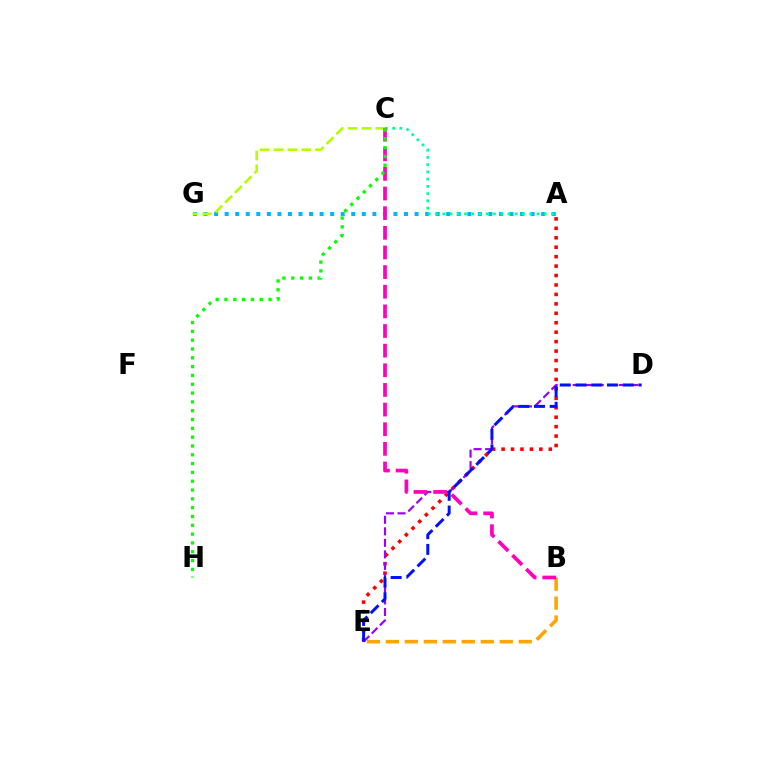{('B', 'E'): [{'color': '#ffa500', 'line_style': 'dashed', 'thickness': 2.58}], ('A', 'E'): [{'color': '#ff0000', 'line_style': 'dotted', 'thickness': 2.57}], ('A', 'G'): [{'color': '#00b5ff', 'line_style': 'dotted', 'thickness': 2.87}], ('D', 'E'): [{'color': '#9b00ff', 'line_style': 'dashed', 'thickness': 1.56}, {'color': '#0010ff', 'line_style': 'dashed', 'thickness': 2.14}], ('C', 'G'): [{'color': '#b3ff00', 'line_style': 'dashed', 'thickness': 1.88}], ('A', 'C'): [{'color': '#00ff9d', 'line_style': 'dotted', 'thickness': 1.97}], ('B', 'C'): [{'color': '#ff00bd', 'line_style': 'dashed', 'thickness': 2.67}], ('C', 'H'): [{'color': '#08ff00', 'line_style': 'dotted', 'thickness': 2.39}]}